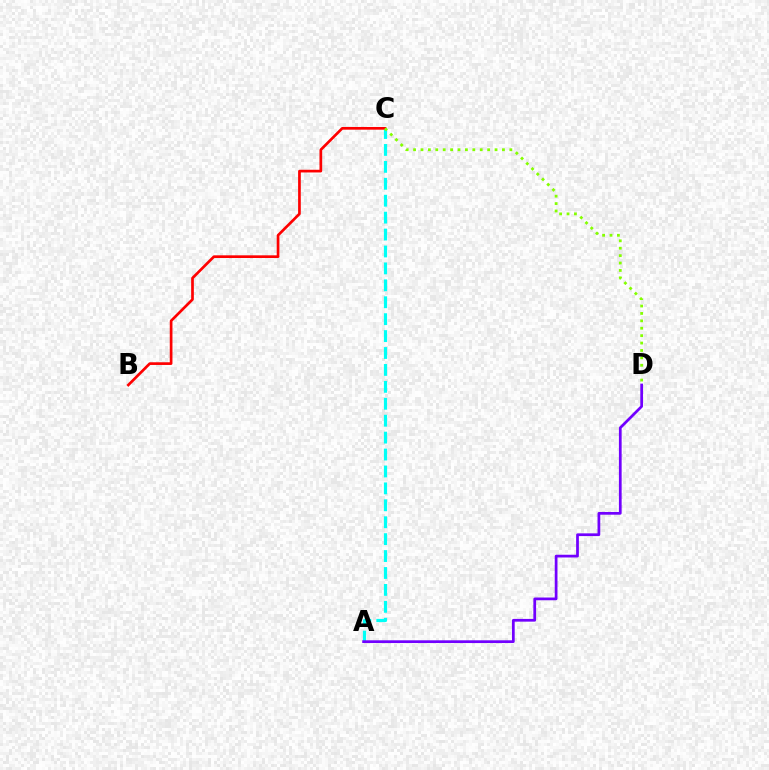{('A', 'C'): [{'color': '#00fff6', 'line_style': 'dashed', 'thickness': 2.3}], ('B', 'C'): [{'color': '#ff0000', 'line_style': 'solid', 'thickness': 1.94}], ('C', 'D'): [{'color': '#84ff00', 'line_style': 'dotted', 'thickness': 2.01}], ('A', 'D'): [{'color': '#7200ff', 'line_style': 'solid', 'thickness': 1.97}]}